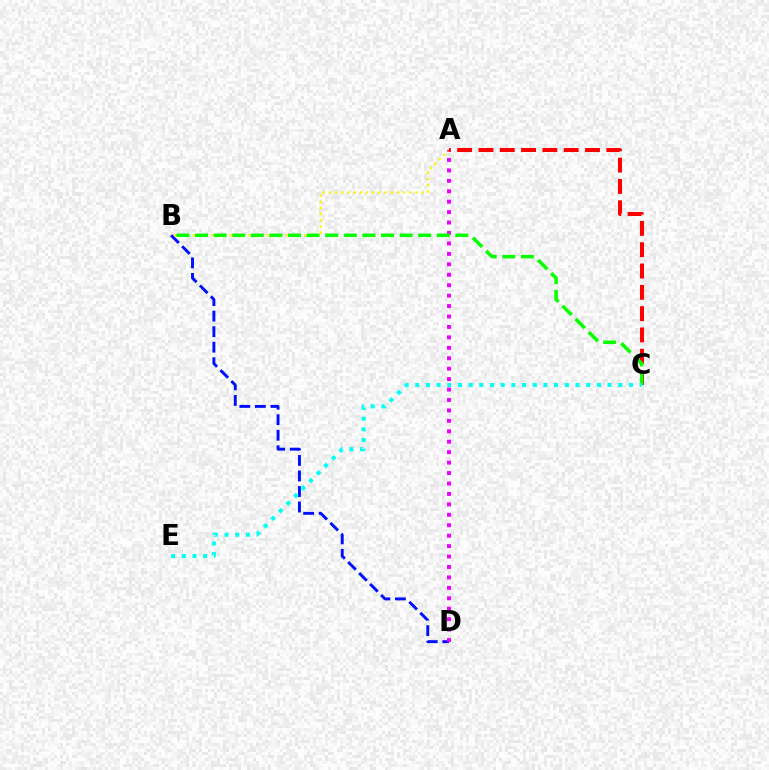{('B', 'D'): [{'color': '#0010ff', 'line_style': 'dashed', 'thickness': 2.11}], ('A', 'B'): [{'color': '#fcf500', 'line_style': 'dotted', 'thickness': 1.68}], ('A', 'D'): [{'color': '#ee00ff', 'line_style': 'dotted', 'thickness': 2.84}], ('A', 'C'): [{'color': '#ff0000', 'line_style': 'dashed', 'thickness': 2.9}], ('B', 'C'): [{'color': '#08ff00', 'line_style': 'dashed', 'thickness': 2.53}], ('C', 'E'): [{'color': '#00fff6', 'line_style': 'dotted', 'thickness': 2.9}]}